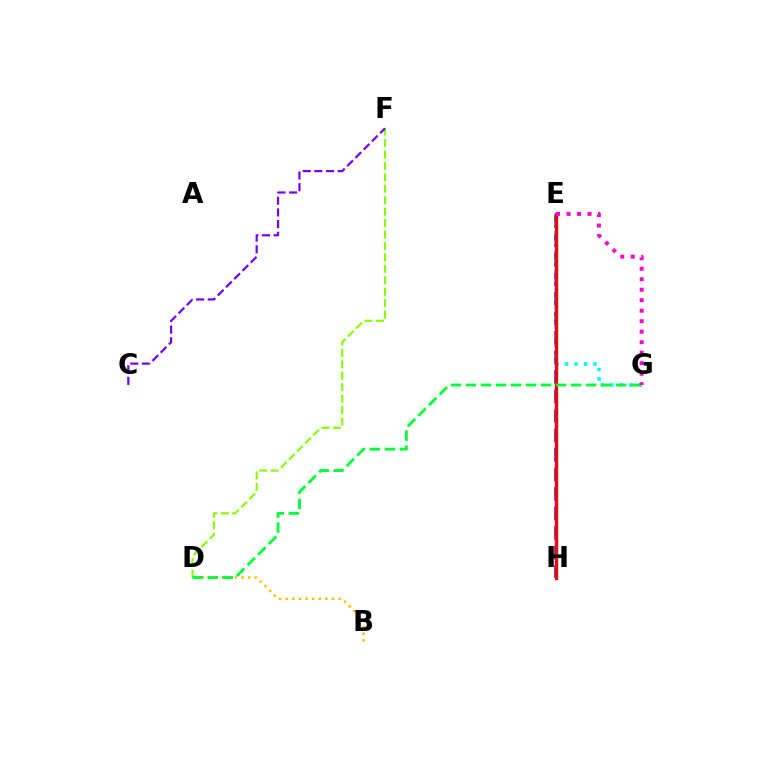{('E', 'H'): [{'color': '#004bff', 'line_style': 'dashed', 'thickness': 2.65}, {'color': '#ff0000', 'line_style': 'solid', 'thickness': 2.41}], ('E', 'G'): [{'color': '#00fff6', 'line_style': 'dotted', 'thickness': 2.57}, {'color': '#ff00cf', 'line_style': 'dotted', 'thickness': 2.85}], ('B', 'D'): [{'color': '#ffbd00', 'line_style': 'dotted', 'thickness': 1.8}], ('D', 'F'): [{'color': '#84ff00', 'line_style': 'dashed', 'thickness': 1.55}], ('D', 'G'): [{'color': '#00ff39', 'line_style': 'dashed', 'thickness': 2.04}], ('C', 'F'): [{'color': '#7200ff', 'line_style': 'dashed', 'thickness': 1.58}]}